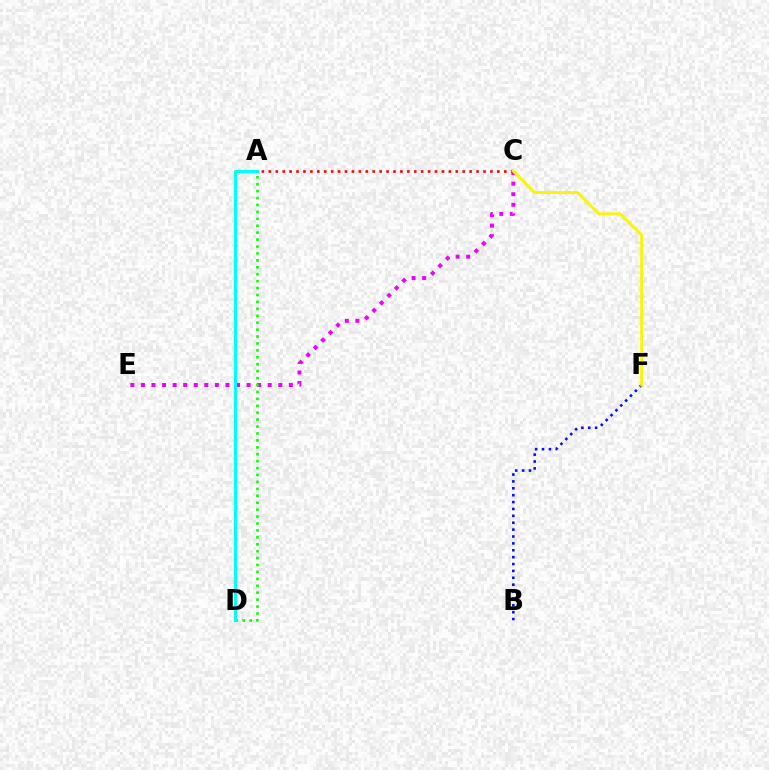{('A', 'C'): [{'color': '#ff0000', 'line_style': 'dotted', 'thickness': 1.88}], ('B', 'F'): [{'color': '#0010ff', 'line_style': 'dotted', 'thickness': 1.87}], ('C', 'E'): [{'color': '#ee00ff', 'line_style': 'dotted', 'thickness': 2.87}], ('A', 'D'): [{'color': '#08ff00', 'line_style': 'dotted', 'thickness': 1.88}, {'color': '#00fff6', 'line_style': 'solid', 'thickness': 2.27}], ('C', 'F'): [{'color': '#fcf500', 'line_style': 'solid', 'thickness': 2.12}]}